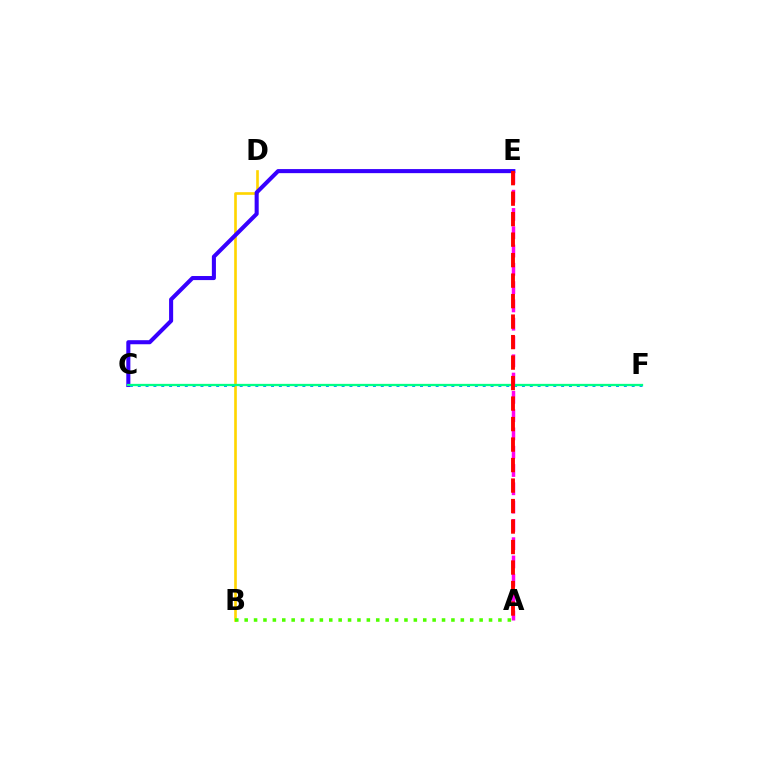{('B', 'D'): [{'color': '#ffd500', 'line_style': 'solid', 'thickness': 1.91}], ('C', 'E'): [{'color': '#3700ff', 'line_style': 'solid', 'thickness': 2.93}], ('A', 'E'): [{'color': '#ff00ed', 'line_style': 'dashed', 'thickness': 2.48}, {'color': '#ff0000', 'line_style': 'dashed', 'thickness': 2.78}], ('C', 'F'): [{'color': '#009eff', 'line_style': 'dotted', 'thickness': 2.13}, {'color': '#00ff86', 'line_style': 'solid', 'thickness': 1.65}], ('A', 'B'): [{'color': '#4fff00', 'line_style': 'dotted', 'thickness': 2.55}]}